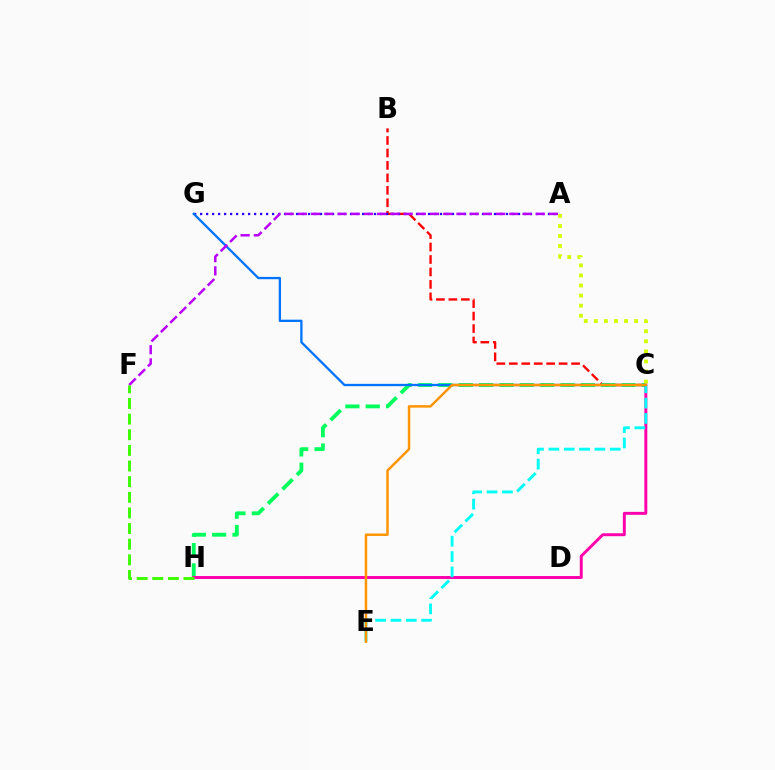{('B', 'C'): [{'color': '#ff0000', 'line_style': 'dashed', 'thickness': 1.69}], ('A', 'G'): [{'color': '#2500ff', 'line_style': 'dotted', 'thickness': 1.63}], ('C', 'H'): [{'color': '#00ff5c', 'line_style': 'dashed', 'thickness': 2.77}, {'color': '#ff00ac', 'line_style': 'solid', 'thickness': 2.12}], ('C', 'E'): [{'color': '#00fff6', 'line_style': 'dashed', 'thickness': 2.08}, {'color': '#ff9400', 'line_style': 'solid', 'thickness': 1.78}], ('C', 'G'): [{'color': '#0074ff', 'line_style': 'solid', 'thickness': 1.66}], ('A', 'F'): [{'color': '#b900ff', 'line_style': 'dashed', 'thickness': 1.8}], ('A', 'C'): [{'color': '#d1ff00', 'line_style': 'dotted', 'thickness': 2.74}], ('F', 'H'): [{'color': '#3dff00', 'line_style': 'dashed', 'thickness': 2.12}]}